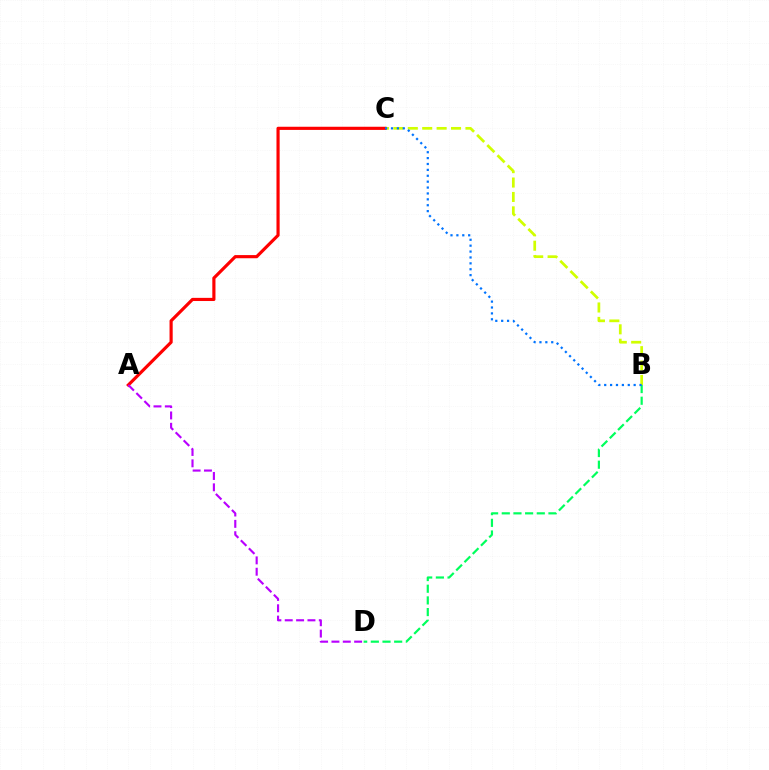{('B', 'C'): [{'color': '#d1ff00', 'line_style': 'dashed', 'thickness': 1.96}, {'color': '#0074ff', 'line_style': 'dotted', 'thickness': 1.6}], ('B', 'D'): [{'color': '#00ff5c', 'line_style': 'dashed', 'thickness': 1.59}], ('A', 'C'): [{'color': '#ff0000', 'line_style': 'solid', 'thickness': 2.27}], ('A', 'D'): [{'color': '#b900ff', 'line_style': 'dashed', 'thickness': 1.54}]}